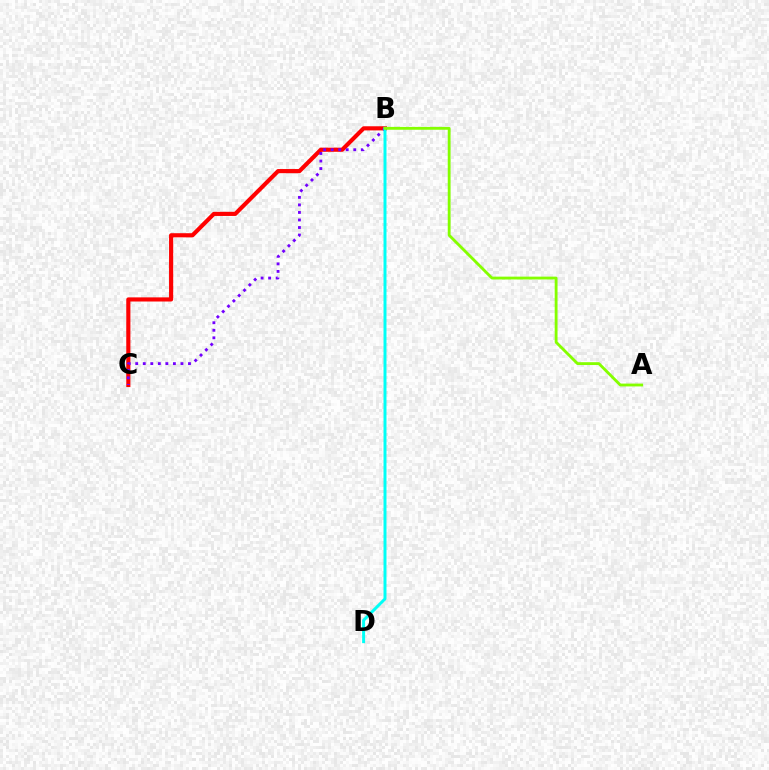{('B', 'C'): [{'color': '#ff0000', 'line_style': 'solid', 'thickness': 2.98}, {'color': '#7200ff', 'line_style': 'dotted', 'thickness': 2.05}], ('B', 'D'): [{'color': '#00fff6', 'line_style': 'solid', 'thickness': 2.14}], ('A', 'B'): [{'color': '#84ff00', 'line_style': 'solid', 'thickness': 2.05}]}